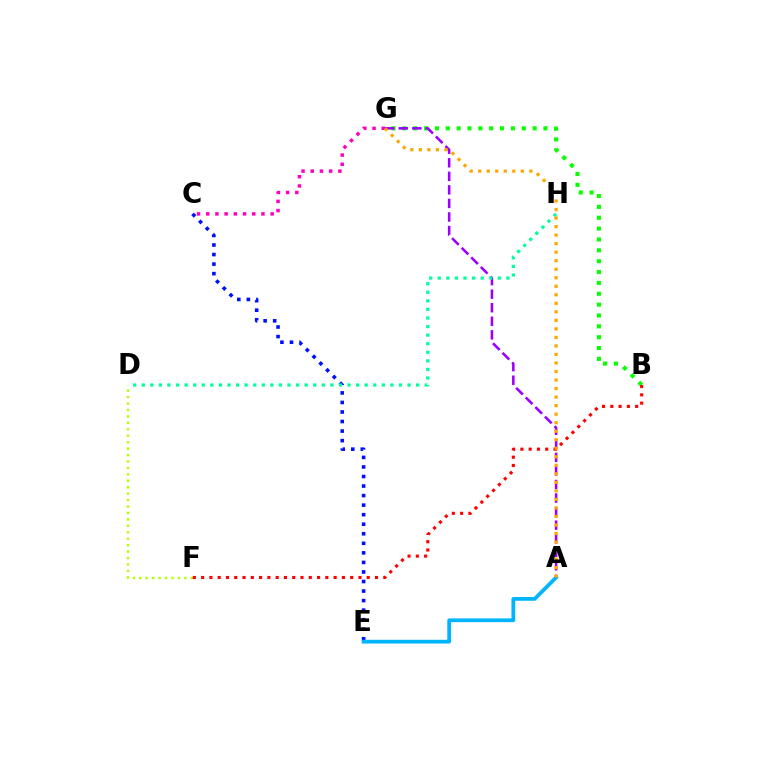{('C', 'E'): [{'color': '#0010ff', 'line_style': 'dotted', 'thickness': 2.59}], ('C', 'G'): [{'color': '#ff00bd', 'line_style': 'dotted', 'thickness': 2.5}], ('D', 'F'): [{'color': '#b3ff00', 'line_style': 'dotted', 'thickness': 1.75}], ('B', 'G'): [{'color': '#08ff00', 'line_style': 'dotted', 'thickness': 2.95}], ('A', 'G'): [{'color': '#9b00ff', 'line_style': 'dashed', 'thickness': 1.84}, {'color': '#ffa500', 'line_style': 'dotted', 'thickness': 2.32}], ('A', 'E'): [{'color': '#00b5ff', 'line_style': 'solid', 'thickness': 2.71}], ('B', 'F'): [{'color': '#ff0000', 'line_style': 'dotted', 'thickness': 2.25}], ('D', 'H'): [{'color': '#00ff9d', 'line_style': 'dotted', 'thickness': 2.33}]}